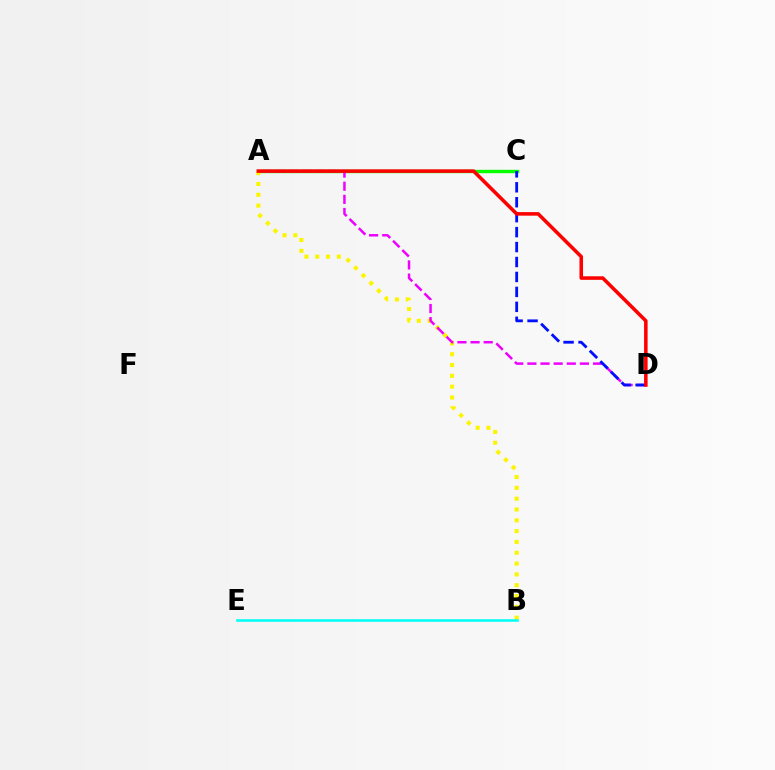{('A', 'C'): [{'color': '#08ff00', 'line_style': 'solid', 'thickness': 2.44}], ('A', 'B'): [{'color': '#fcf500', 'line_style': 'dotted', 'thickness': 2.94}], ('A', 'D'): [{'color': '#ee00ff', 'line_style': 'dashed', 'thickness': 1.78}, {'color': '#ff0000', 'line_style': 'solid', 'thickness': 2.56}], ('B', 'E'): [{'color': '#00fff6', 'line_style': 'solid', 'thickness': 1.85}], ('C', 'D'): [{'color': '#0010ff', 'line_style': 'dashed', 'thickness': 2.03}]}